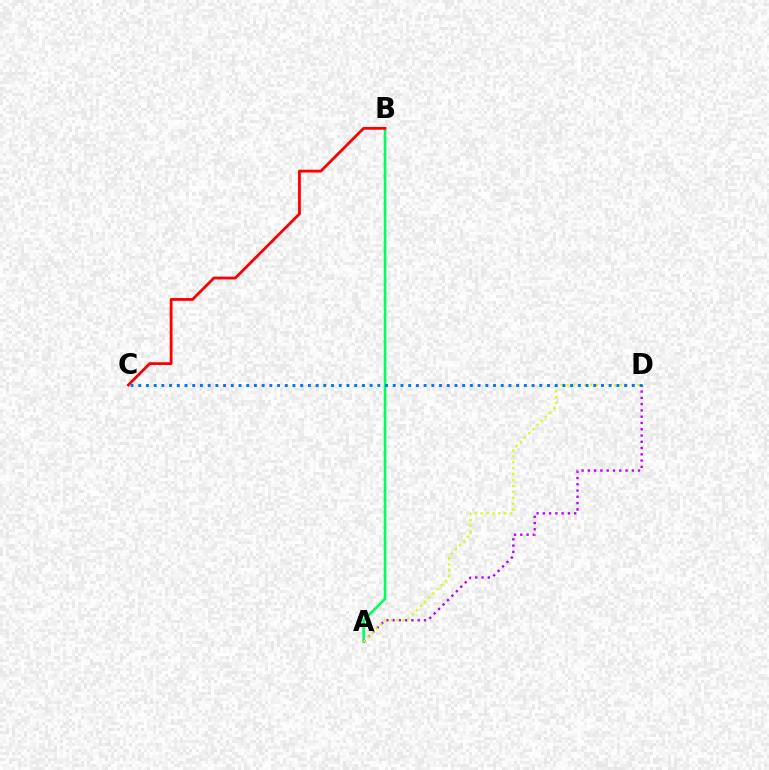{('A', 'B'): [{'color': '#00ff5c', 'line_style': 'solid', 'thickness': 1.86}], ('B', 'C'): [{'color': '#ff0000', 'line_style': 'solid', 'thickness': 2.02}], ('A', 'D'): [{'color': '#b900ff', 'line_style': 'dotted', 'thickness': 1.7}, {'color': '#d1ff00', 'line_style': 'dotted', 'thickness': 1.61}], ('C', 'D'): [{'color': '#0074ff', 'line_style': 'dotted', 'thickness': 2.1}]}